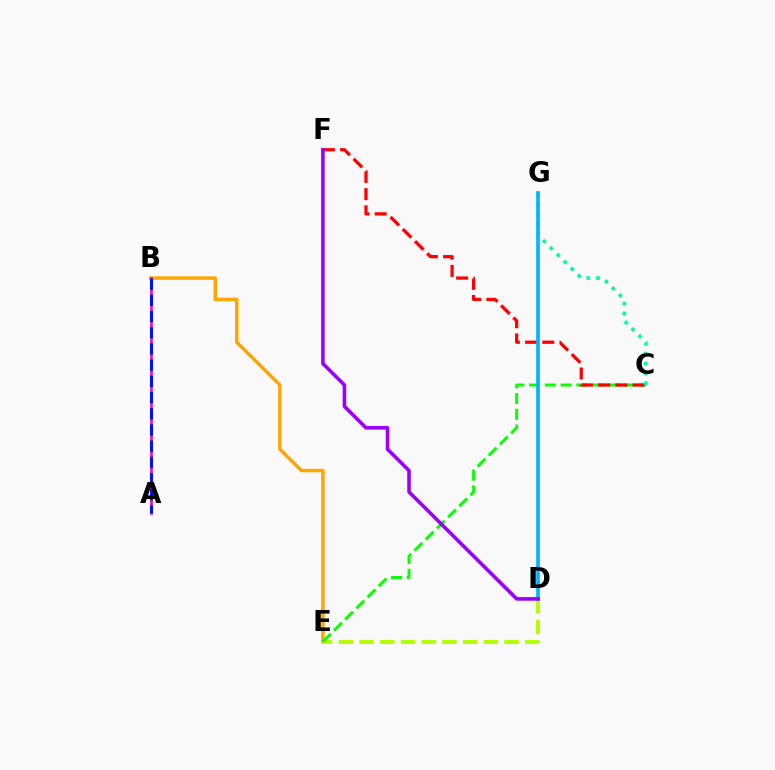{('B', 'E'): [{'color': '#ffa500', 'line_style': 'solid', 'thickness': 2.51}], ('A', 'B'): [{'color': '#ff00bd', 'line_style': 'solid', 'thickness': 1.87}, {'color': '#0010ff', 'line_style': 'dashed', 'thickness': 2.2}], ('D', 'E'): [{'color': '#b3ff00', 'line_style': 'dashed', 'thickness': 2.81}], ('C', 'E'): [{'color': '#08ff00', 'line_style': 'dashed', 'thickness': 2.14}], ('C', 'F'): [{'color': '#ff0000', 'line_style': 'dashed', 'thickness': 2.34}], ('C', 'G'): [{'color': '#00ff9d', 'line_style': 'dotted', 'thickness': 2.67}], ('D', 'G'): [{'color': '#00b5ff', 'line_style': 'solid', 'thickness': 2.63}], ('D', 'F'): [{'color': '#9b00ff', 'line_style': 'solid', 'thickness': 2.59}]}